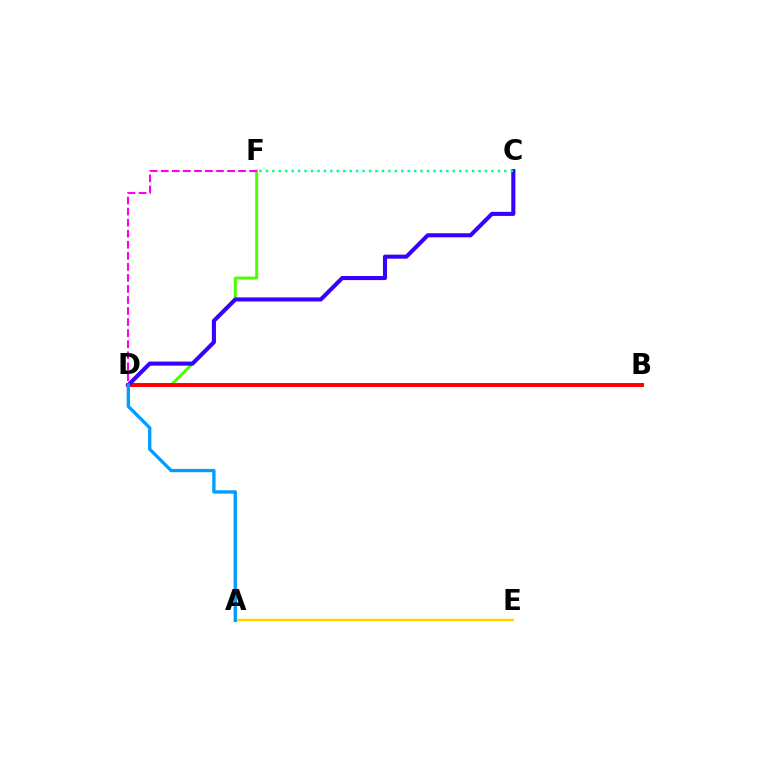{('D', 'F'): [{'color': '#4fff00', 'line_style': 'solid', 'thickness': 2.15}, {'color': '#ff00ed', 'line_style': 'dashed', 'thickness': 1.5}], ('B', 'D'): [{'color': '#ff0000', 'line_style': 'solid', 'thickness': 2.83}], ('C', 'D'): [{'color': '#3700ff', 'line_style': 'solid', 'thickness': 2.93}], ('C', 'F'): [{'color': '#00ff86', 'line_style': 'dotted', 'thickness': 1.75}], ('A', 'E'): [{'color': '#ffd500', 'line_style': 'solid', 'thickness': 1.76}], ('A', 'D'): [{'color': '#009eff', 'line_style': 'solid', 'thickness': 2.38}]}